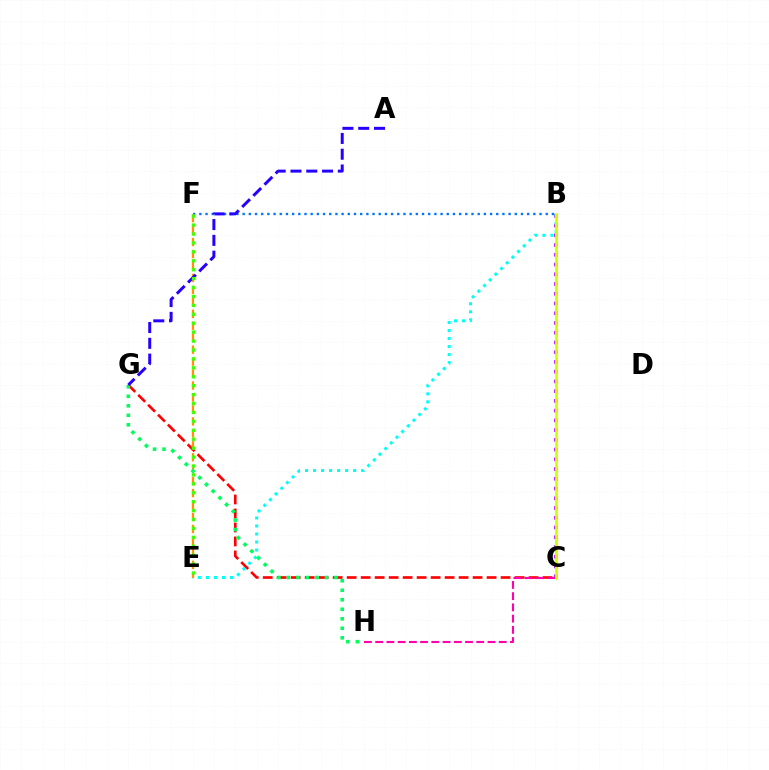{('B', 'F'): [{'color': '#0074ff', 'line_style': 'dotted', 'thickness': 1.68}], ('C', 'G'): [{'color': '#ff0000', 'line_style': 'dashed', 'thickness': 1.9}], ('B', 'C'): [{'color': '#b900ff', 'line_style': 'dotted', 'thickness': 2.65}, {'color': '#d1ff00', 'line_style': 'solid', 'thickness': 1.95}], ('B', 'E'): [{'color': '#00fff6', 'line_style': 'dotted', 'thickness': 2.18}], ('E', 'F'): [{'color': '#ff9400', 'line_style': 'dashed', 'thickness': 1.62}, {'color': '#3dff00', 'line_style': 'dotted', 'thickness': 2.42}], ('G', 'H'): [{'color': '#00ff5c', 'line_style': 'dotted', 'thickness': 2.58}], ('C', 'H'): [{'color': '#ff00ac', 'line_style': 'dashed', 'thickness': 1.53}], ('A', 'G'): [{'color': '#2500ff', 'line_style': 'dashed', 'thickness': 2.14}]}